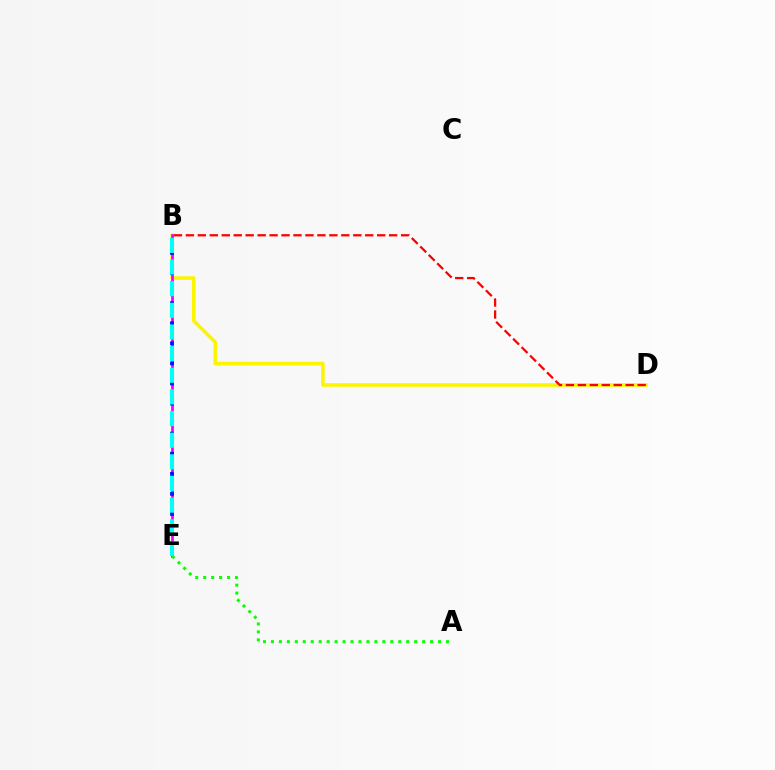{('B', 'D'): [{'color': '#fcf500', 'line_style': 'solid', 'thickness': 2.57}, {'color': '#ff0000', 'line_style': 'dashed', 'thickness': 1.62}], ('B', 'E'): [{'color': '#ee00ff', 'line_style': 'solid', 'thickness': 1.96}, {'color': '#0010ff', 'line_style': 'dotted', 'thickness': 2.73}, {'color': '#00fff6', 'line_style': 'dashed', 'thickness': 2.94}], ('A', 'E'): [{'color': '#08ff00', 'line_style': 'dotted', 'thickness': 2.16}]}